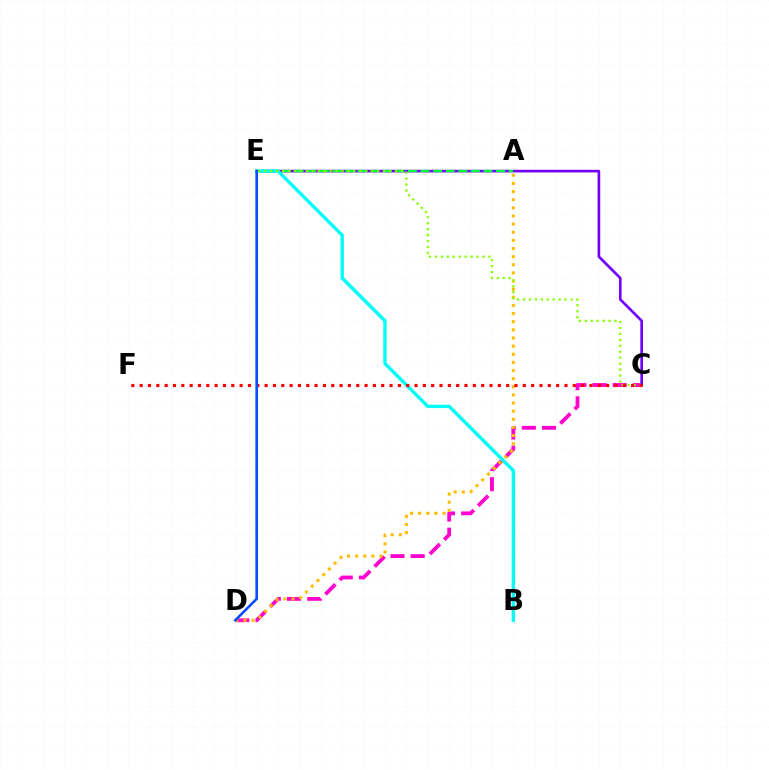{('C', 'D'): [{'color': '#ff00cf', 'line_style': 'dashed', 'thickness': 2.74}], ('C', 'E'): [{'color': '#7200ff', 'line_style': 'solid', 'thickness': 1.91}, {'color': '#84ff00', 'line_style': 'dotted', 'thickness': 1.62}], ('A', 'E'): [{'color': '#00ff39', 'line_style': 'dashed', 'thickness': 1.71}], ('B', 'E'): [{'color': '#00fff6', 'line_style': 'solid', 'thickness': 2.45}], ('A', 'D'): [{'color': '#ffbd00', 'line_style': 'dotted', 'thickness': 2.21}], ('C', 'F'): [{'color': '#ff0000', 'line_style': 'dotted', 'thickness': 2.26}], ('D', 'E'): [{'color': '#004bff', 'line_style': 'solid', 'thickness': 1.85}]}